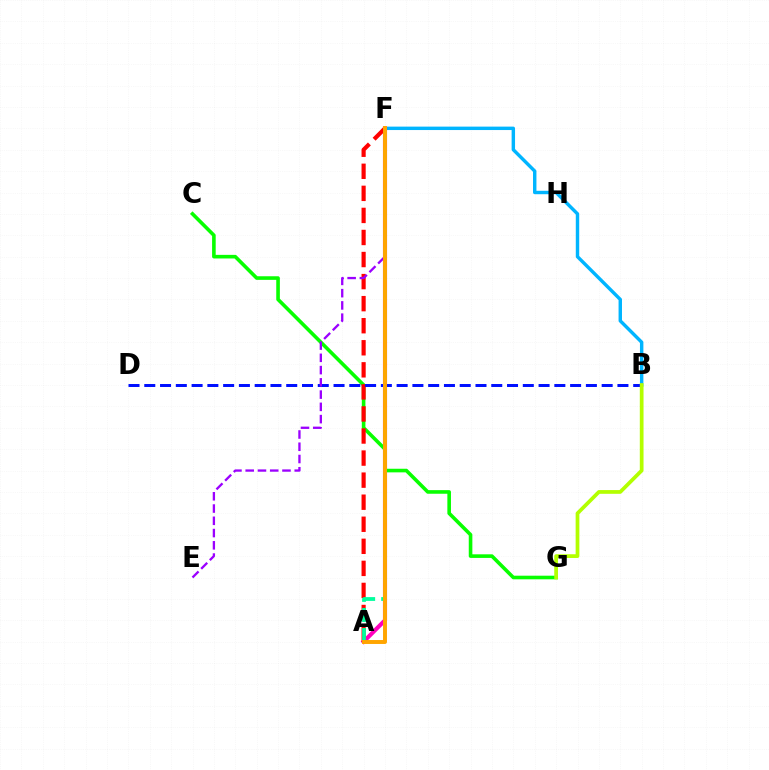{('B', 'F'): [{'color': '#00b5ff', 'line_style': 'solid', 'thickness': 2.46}], ('A', 'F'): [{'color': '#ff00bd', 'line_style': 'solid', 'thickness': 2.97}, {'color': '#ff0000', 'line_style': 'dashed', 'thickness': 3.0}, {'color': '#00ff9d', 'line_style': 'dashed', 'thickness': 2.73}, {'color': '#ffa500', 'line_style': 'solid', 'thickness': 2.84}], ('C', 'G'): [{'color': '#08ff00', 'line_style': 'solid', 'thickness': 2.6}], ('B', 'D'): [{'color': '#0010ff', 'line_style': 'dashed', 'thickness': 2.14}], ('E', 'F'): [{'color': '#9b00ff', 'line_style': 'dashed', 'thickness': 1.67}], ('B', 'G'): [{'color': '#b3ff00', 'line_style': 'solid', 'thickness': 2.69}]}